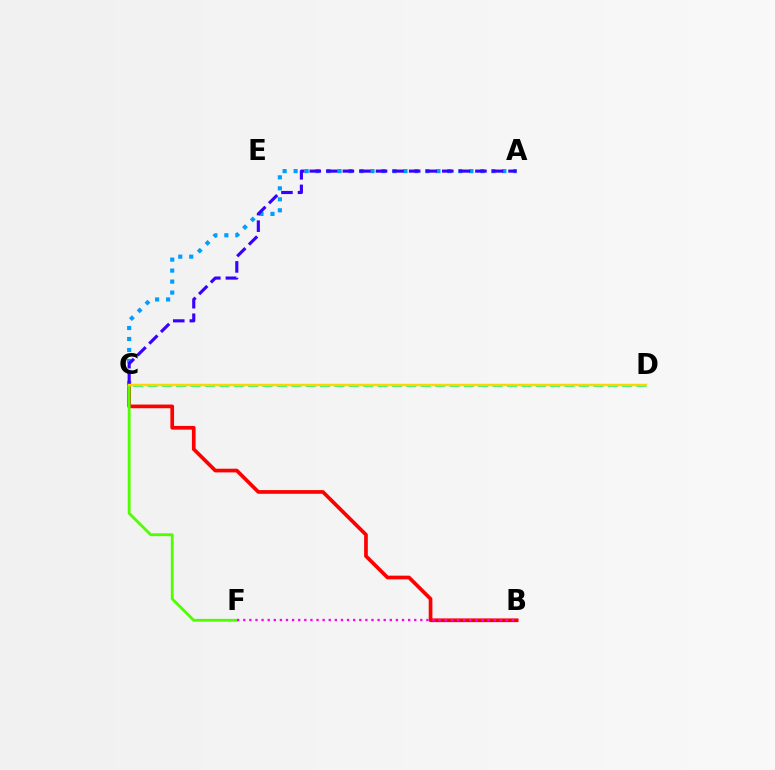{('C', 'D'): [{'color': '#00ff86', 'line_style': 'dashed', 'thickness': 1.95}, {'color': '#ffd500', 'line_style': 'solid', 'thickness': 1.75}], ('B', 'C'): [{'color': '#ff0000', 'line_style': 'solid', 'thickness': 2.66}], ('C', 'F'): [{'color': '#4fff00', 'line_style': 'solid', 'thickness': 2.03}], ('B', 'F'): [{'color': '#ff00ed', 'line_style': 'dotted', 'thickness': 1.66}], ('A', 'C'): [{'color': '#009eff', 'line_style': 'dotted', 'thickness': 2.98}, {'color': '#3700ff', 'line_style': 'dashed', 'thickness': 2.25}]}